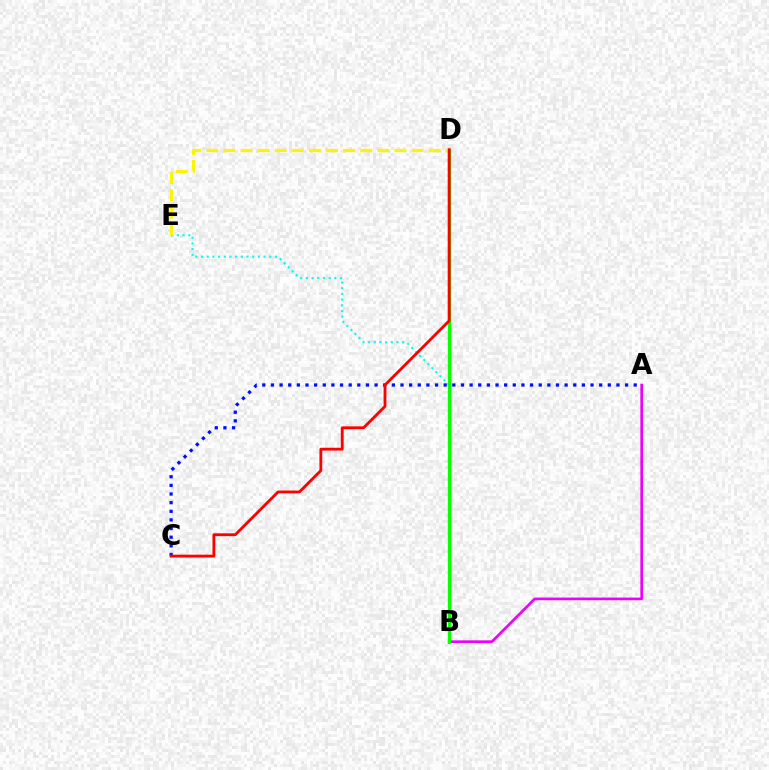{('A', 'B'): [{'color': '#ee00ff', 'line_style': 'solid', 'thickness': 1.9}], ('A', 'C'): [{'color': '#0010ff', 'line_style': 'dotted', 'thickness': 2.35}], ('B', 'E'): [{'color': '#00fff6', 'line_style': 'dotted', 'thickness': 1.55}], ('B', 'D'): [{'color': '#08ff00', 'line_style': 'solid', 'thickness': 2.39}], ('D', 'E'): [{'color': '#fcf500', 'line_style': 'dashed', 'thickness': 2.32}], ('C', 'D'): [{'color': '#ff0000', 'line_style': 'solid', 'thickness': 2.03}]}